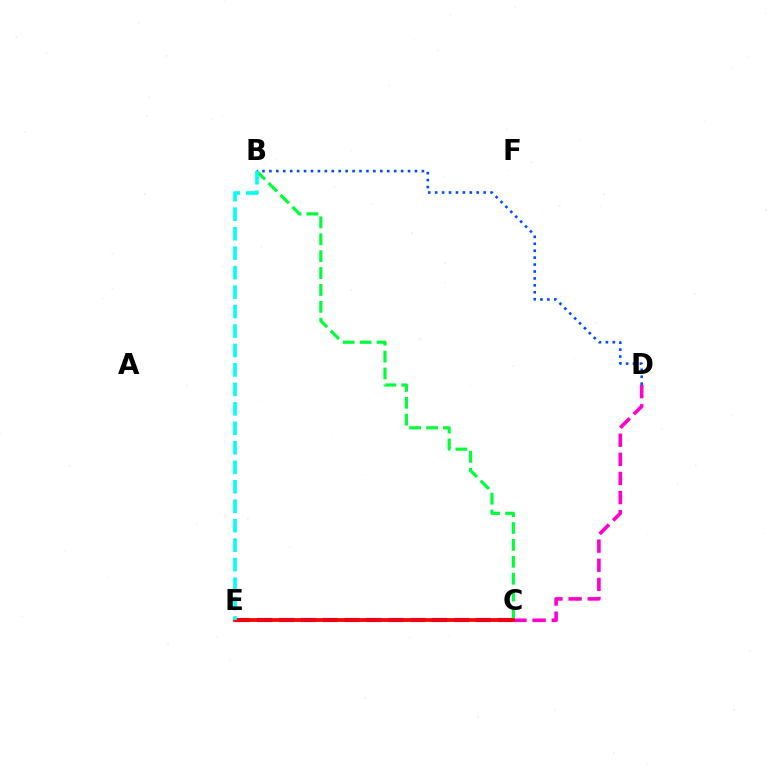{('C', 'E'): [{'color': '#ffbd00', 'line_style': 'dashed', 'thickness': 2.02}, {'color': '#84ff00', 'line_style': 'dashed', 'thickness': 1.76}, {'color': '#7200ff', 'line_style': 'dashed', 'thickness': 2.97}, {'color': '#ff0000', 'line_style': 'solid', 'thickness': 2.66}], ('B', 'C'): [{'color': '#00ff39', 'line_style': 'dashed', 'thickness': 2.3}], ('C', 'D'): [{'color': '#ff00cf', 'line_style': 'dashed', 'thickness': 2.6}], ('B', 'D'): [{'color': '#004bff', 'line_style': 'dotted', 'thickness': 1.88}], ('B', 'E'): [{'color': '#00fff6', 'line_style': 'dashed', 'thickness': 2.64}]}